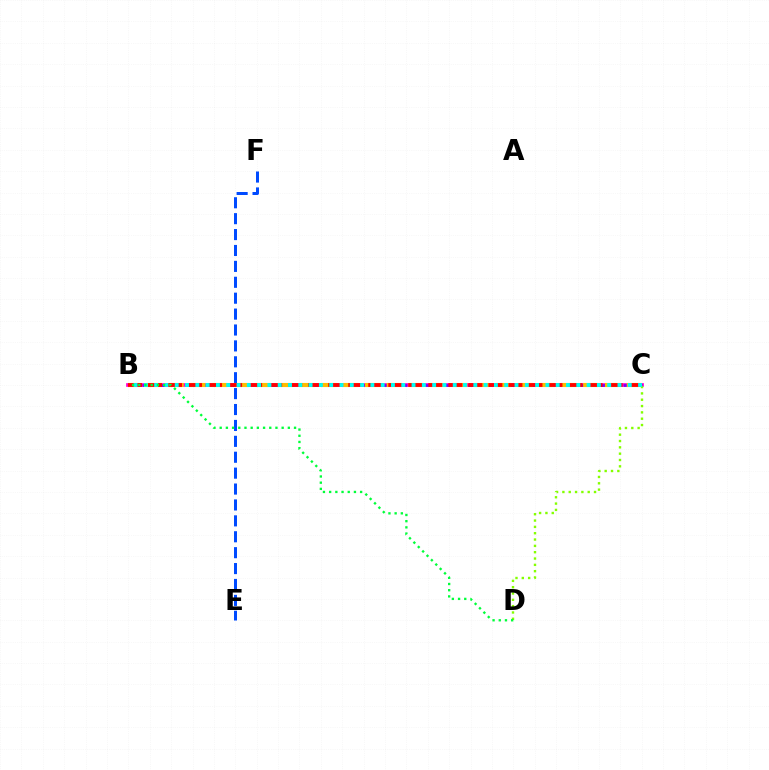{('B', 'C'): [{'color': '#ff00cf', 'line_style': 'solid', 'thickness': 2.67}, {'color': '#7200ff', 'line_style': 'dashed', 'thickness': 1.92}, {'color': '#ffbd00', 'line_style': 'dashed', 'thickness': 2.96}, {'color': '#ff0000', 'line_style': 'dashed', 'thickness': 2.72}, {'color': '#00fff6', 'line_style': 'dotted', 'thickness': 2.8}], ('E', 'F'): [{'color': '#004bff', 'line_style': 'dashed', 'thickness': 2.16}], ('C', 'D'): [{'color': '#84ff00', 'line_style': 'dotted', 'thickness': 1.72}], ('B', 'D'): [{'color': '#00ff39', 'line_style': 'dotted', 'thickness': 1.68}]}